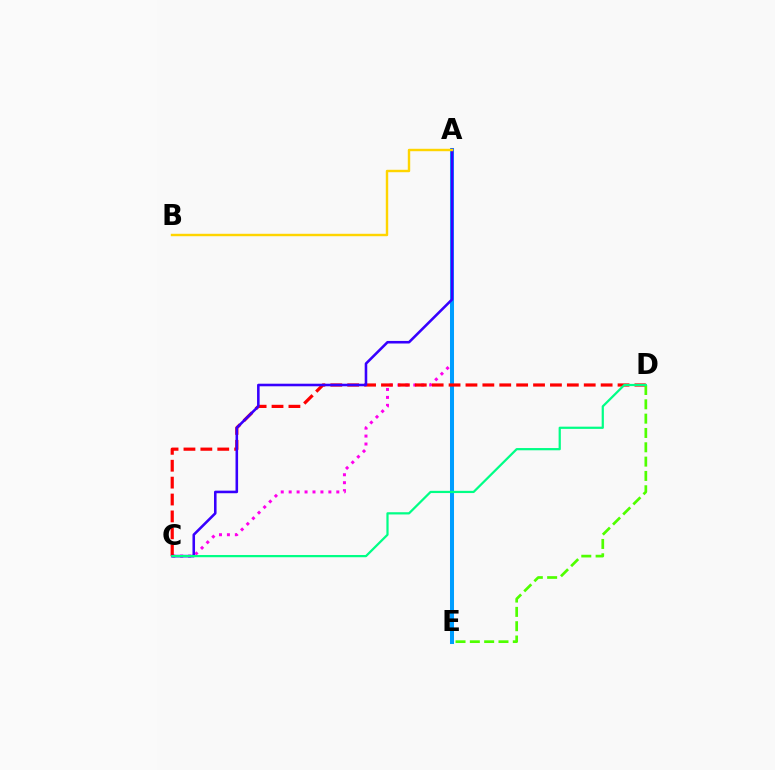{('A', 'C'): [{'color': '#ff00ed', 'line_style': 'dotted', 'thickness': 2.16}, {'color': '#3700ff', 'line_style': 'solid', 'thickness': 1.85}], ('A', 'E'): [{'color': '#009eff', 'line_style': 'solid', 'thickness': 2.9}], ('C', 'D'): [{'color': '#ff0000', 'line_style': 'dashed', 'thickness': 2.3}, {'color': '#00ff86', 'line_style': 'solid', 'thickness': 1.6}], ('D', 'E'): [{'color': '#4fff00', 'line_style': 'dashed', 'thickness': 1.95}], ('A', 'B'): [{'color': '#ffd500', 'line_style': 'solid', 'thickness': 1.75}]}